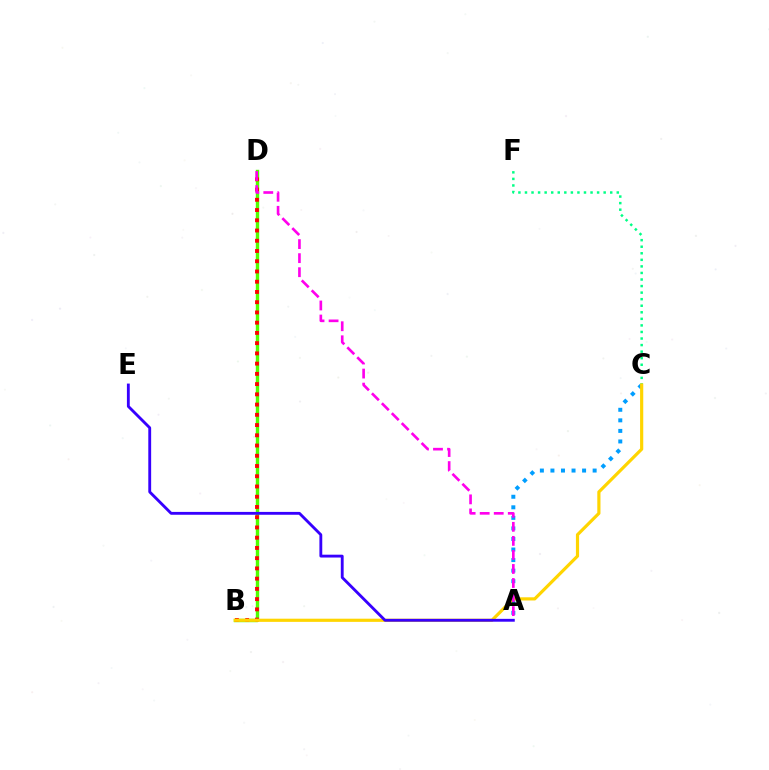{('B', 'D'): [{'color': '#4fff00', 'line_style': 'solid', 'thickness': 2.45}, {'color': '#ff0000', 'line_style': 'dotted', 'thickness': 2.78}], ('A', 'C'): [{'color': '#009eff', 'line_style': 'dotted', 'thickness': 2.87}], ('C', 'F'): [{'color': '#00ff86', 'line_style': 'dotted', 'thickness': 1.78}], ('B', 'C'): [{'color': '#ffd500', 'line_style': 'solid', 'thickness': 2.29}], ('A', 'E'): [{'color': '#3700ff', 'line_style': 'solid', 'thickness': 2.05}], ('A', 'D'): [{'color': '#ff00ed', 'line_style': 'dashed', 'thickness': 1.91}]}